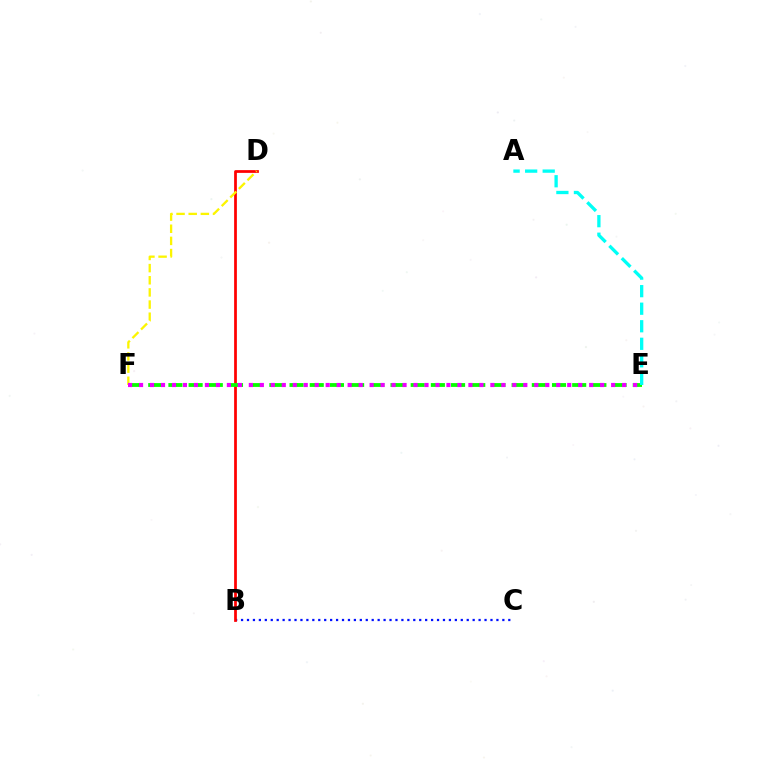{('B', 'C'): [{'color': '#0010ff', 'line_style': 'dotted', 'thickness': 1.61}], ('B', 'D'): [{'color': '#ff0000', 'line_style': 'solid', 'thickness': 1.98}], ('D', 'F'): [{'color': '#fcf500', 'line_style': 'dashed', 'thickness': 1.65}], ('E', 'F'): [{'color': '#08ff00', 'line_style': 'dashed', 'thickness': 2.74}, {'color': '#ee00ff', 'line_style': 'dotted', 'thickness': 2.98}], ('A', 'E'): [{'color': '#00fff6', 'line_style': 'dashed', 'thickness': 2.38}]}